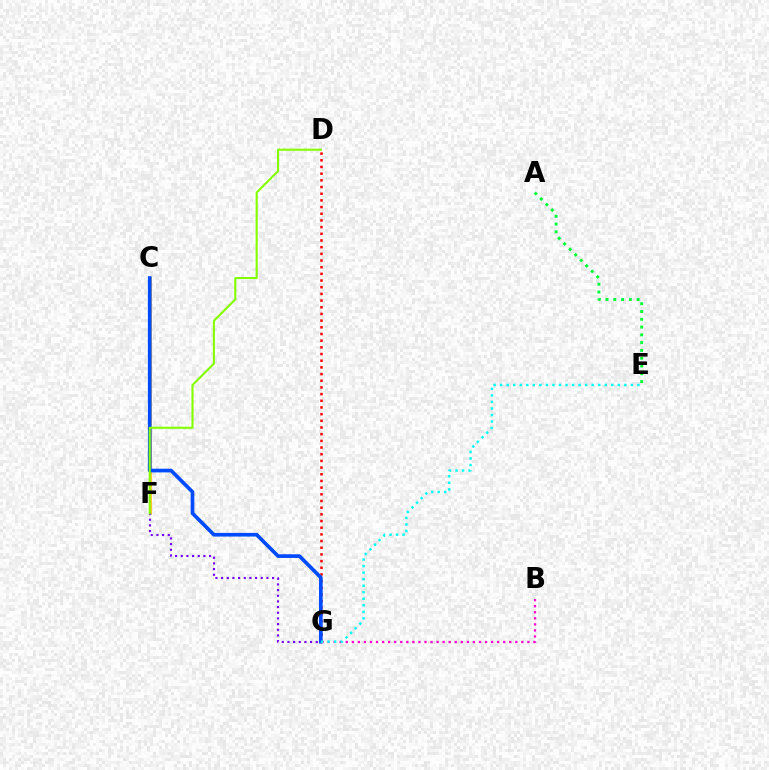{('C', 'F'): [{'color': '#ffbd00', 'line_style': 'solid', 'thickness': 1.88}], ('D', 'G'): [{'color': '#ff0000', 'line_style': 'dotted', 'thickness': 1.81}], ('C', 'G'): [{'color': '#004bff', 'line_style': 'solid', 'thickness': 2.65}], ('B', 'G'): [{'color': '#ff00cf', 'line_style': 'dotted', 'thickness': 1.65}], ('A', 'E'): [{'color': '#00ff39', 'line_style': 'dotted', 'thickness': 2.12}], ('F', 'G'): [{'color': '#7200ff', 'line_style': 'dotted', 'thickness': 1.54}], ('D', 'F'): [{'color': '#84ff00', 'line_style': 'solid', 'thickness': 1.51}], ('E', 'G'): [{'color': '#00fff6', 'line_style': 'dotted', 'thickness': 1.78}]}